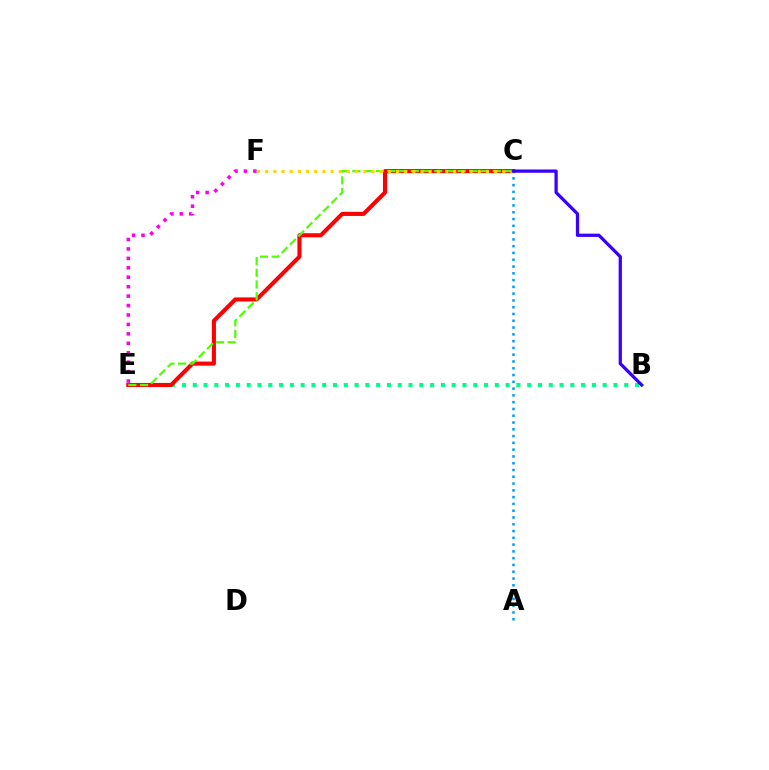{('B', 'E'): [{'color': '#00ff86', 'line_style': 'dotted', 'thickness': 2.93}], ('C', 'E'): [{'color': '#ff0000', 'line_style': 'solid', 'thickness': 2.95}, {'color': '#4fff00', 'line_style': 'dashed', 'thickness': 1.59}], ('E', 'F'): [{'color': '#ff00ed', 'line_style': 'dotted', 'thickness': 2.56}], ('A', 'C'): [{'color': '#009eff', 'line_style': 'dotted', 'thickness': 1.84}], ('C', 'F'): [{'color': '#ffd500', 'line_style': 'dotted', 'thickness': 2.22}], ('B', 'C'): [{'color': '#3700ff', 'line_style': 'solid', 'thickness': 2.34}]}